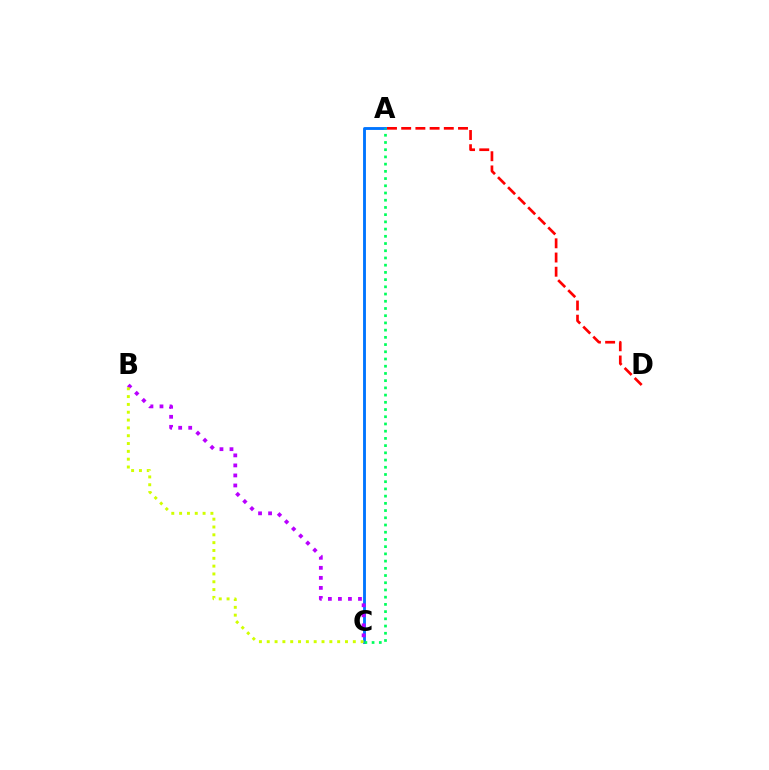{('A', 'D'): [{'color': '#ff0000', 'line_style': 'dashed', 'thickness': 1.93}], ('A', 'C'): [{'color': '#0074ff', 'line_style': 'solid', 'thickness': 2.06}, {'color': '#00ff5c', 'line_style': 'dotted', 'thickness': 1.96}], ('B', 'C'): [{'color': '#b900ff', 'line_style': 'dotted', 'thickness': 2.72}, {'color': '#d1ff00', 'line_style': 'dotted', 'thickness': 2.13}]}